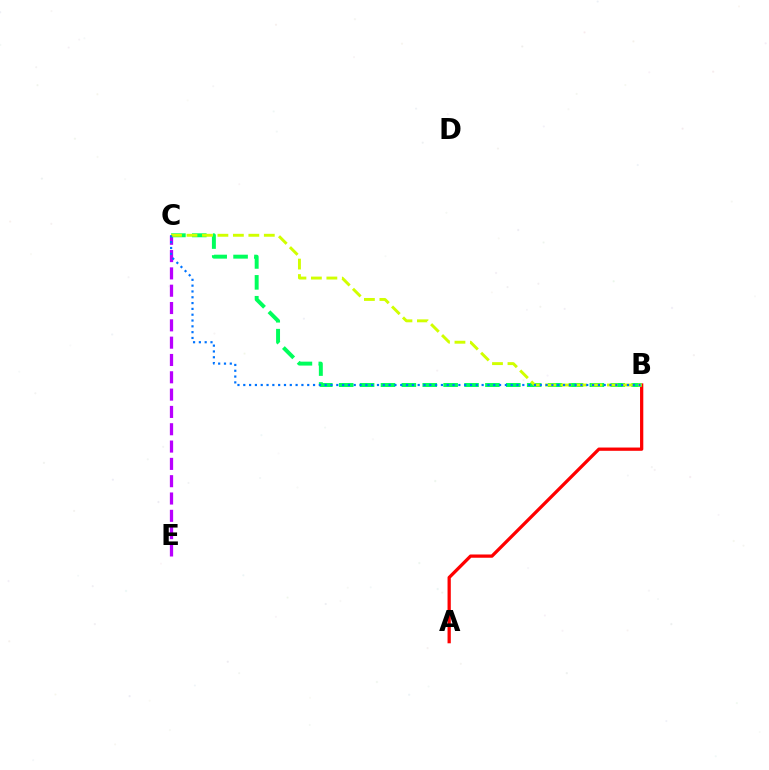{('A', 'B'): [{'color': '#ff0000', 'line_style': 'solid', 'thickness': 2.35}], ('C', 'E'): [{'color': '#b900ff', 'line_style': 'dashed', 'thickness': 2.35}], ('B', 'C'): [{'color': '#00ff5c', 'line_style': 'dashed', 'thickness': 2.84}, {'color': '#d1ff00', 'line_style': 'dashed', 'thickness': 2.1}, {'color': '#0074ff', 'line_style': 'dotted', 'thickness': 1.58}]}